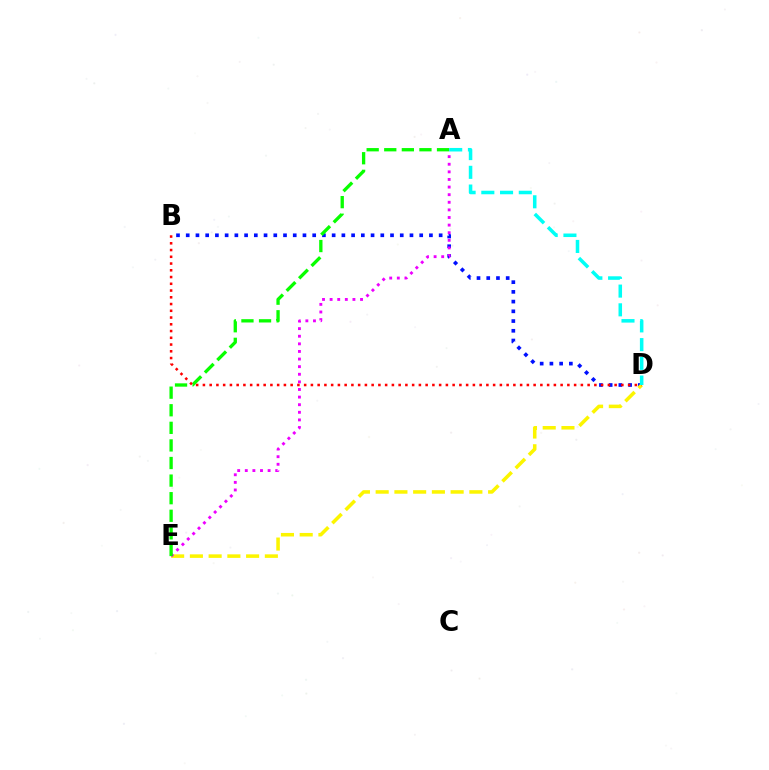{('B', 'D'): [{'color': '#0010ff', 'line_style': 'dotted', 'thickness': 2.64}, {'color': '#ff0000', 'line_style': 'dotted', 'thickness': 1.83}], ('D', 'E'): [{'color': '#fcf500', 'line_style': 'dashed', 'thickness': 2.55}], ('A', 'E'): [{'color': '#ee00ff', 'line_style': 'dotted', 'thickness': 2.07}, {'color': '#08ff00', 'line_style': 'dashed', 'thickness': 2.39}], ('A', 'D'): [{'color': '#00fff6', 'line_style': 'dashed', 'thickness': 2.54}]}